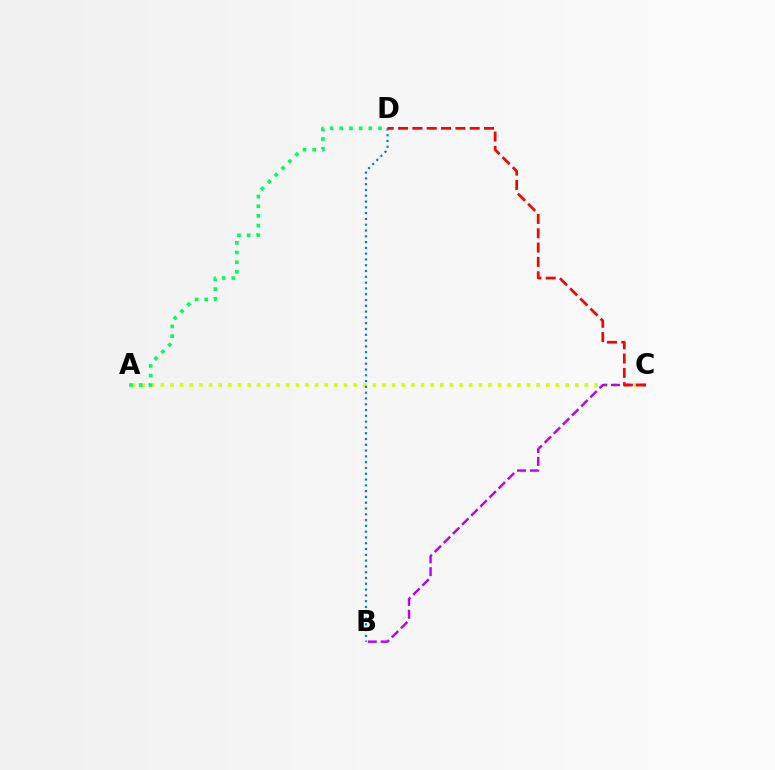{('A', 'C'): [{'color': '#d1ff00', 'line_style': 'dotted', 'thickness': 2.62}], ('B', 'C'): [{'color': '#b900ff', 'line_style': 'dashed', 'thickness': 1.75}], ('A', 'D'): [{'color': '#00ff5c', 'line_style': 'dotted', 'thickness': 2.63}], ('B', 'D'): [{'color': '#0074ff', 'line_style': 'dotted', 'thickness': 1.57}], ('C', 'D'): [{'color': '#ff0000', 'line_style': 'dashed', 'thickness': 1.95}]}